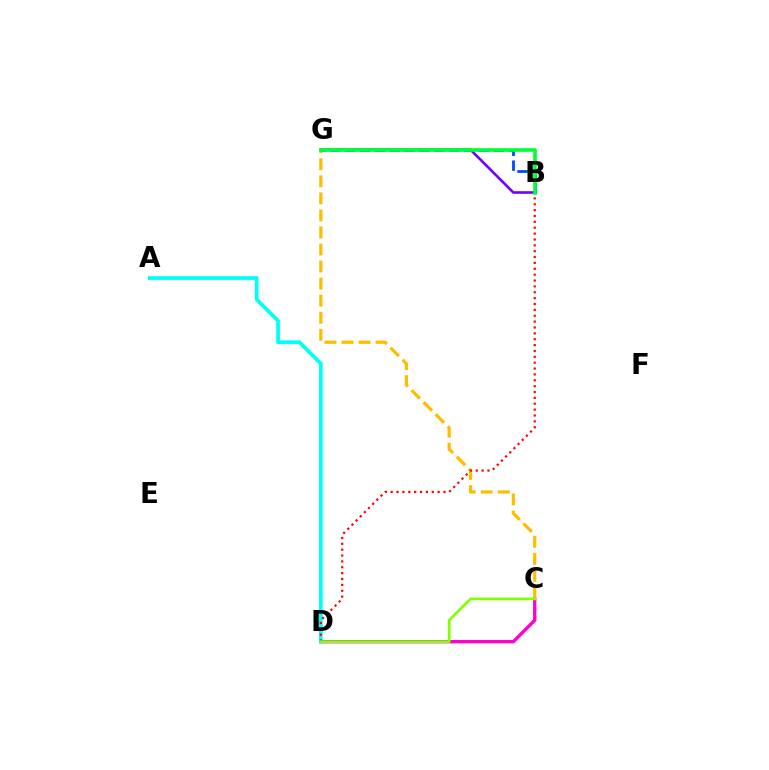{('C', 'D'): [{'color': '#ff00cf', 'line_style': 'solid', 'thickness': 2.41}, {'color': '#84ff00', 'line_style': 'solid', 'thickness': 1.95}], ('B', 'G'): [{'color': '#7200ff', 'line_style': 'solid', 'thickness': 1.89}, {'color': '#004bff', 'line_style': 'dashed', 'thickness': 2.02}, {'color': '#00ff39', 'line_style': 'solid', 'thickness': 2.64}], ('A', 'D'): [{'color': '#00fff6', 'line_style': 'solid', 'thickness': 2.68}], ('C', 'G'): [{'color': '#ffbd00', 'line_style': 'dashed', 'thickness': 2.32}], ('B', 'D'): [{'color': '#ff0000', 'line_style': 'dotted', 'thickness': 1.59}]}